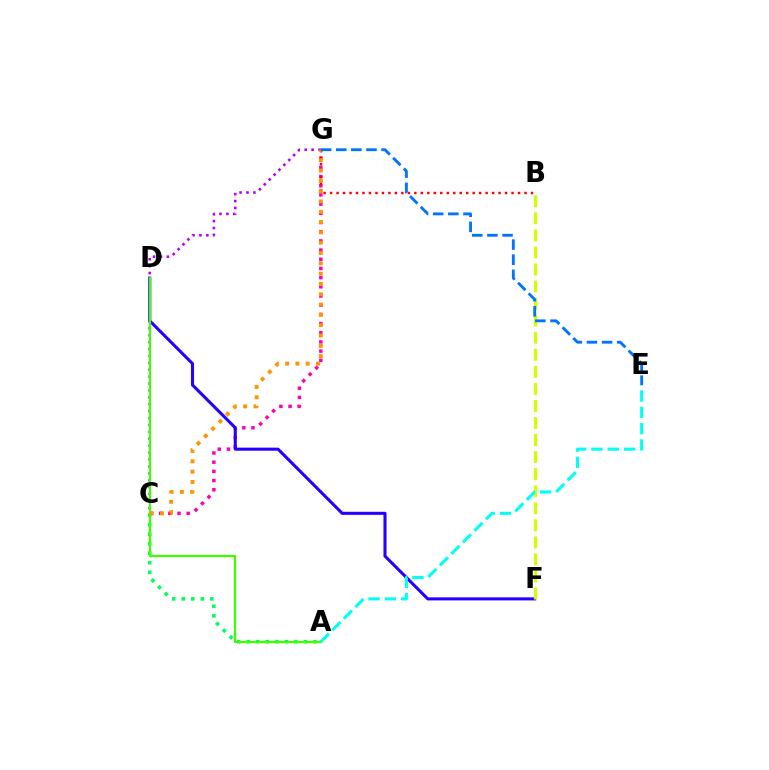{('C', 'G'): [{'color': '#ff00ac', 'line_style': 'dotted', 'thickness': 2.5}, {'color': '#b900ff', 'line_style': 'dotted', 'thickness': 1.88}, {'color': '#ff9400', 'line_style': 'dotted', 'thickness': 2.8}], ('D', 'F'): [{'color': '#2500ff', 'line_style': 'solid', 'thickness': 2.21}], ('A', 'C'): [{'color': '#00ff5c', 'line_style': 'dotted', 'thickness': 2.59}], ('B', 'G'): [{'color': '#ff0000', 'line_style': 'dotted', 'thickness': 1.76}], ('A', 'D'): [{'color': '#3dff00', 'line_style': 'solid', 'thickness': 1.62}], ('B', 'F'): [{'color': '#d1ff00', 'line_style': 'dashed', 'thickness': 2.32}], ('A', 'E'): [{'color': '#00fff6', 'line_style': 'dashed', 'thickness': 2.22}], ('E', 'G'): [{'color': '#0074ff', 'line_style': 'dashed', 'thickness': 2.05}]}